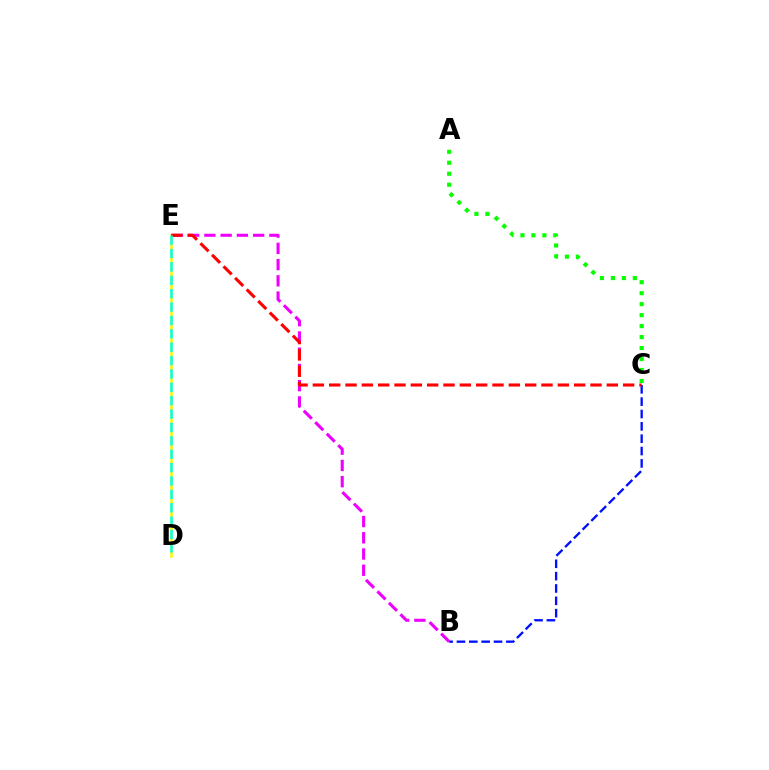{('B', 'C'): [{'color': '#0010ff', 'line_style': 'dashed', 'thickness': 1.68}], ('A', 'C'): [{'color': '#08ff00', 'line_style': 'dotted', 'thickness': 2.98}], ('B', 'E'): [{'color': '#ee00ff', 'line_style': 'dashed', 'thickness': 2.21}], ('D', 'E'): [{'color': '#fcf500', 'line_style': 'solid', 'thickness': 1.83}, {'color': '#00fff6', 'line_style': 'dashed', 'thickness': 1.82}], ('C', 'E'): [{'color': '#ff0000', 'line_style': 'dashed', 'thickness': 2.22}]}